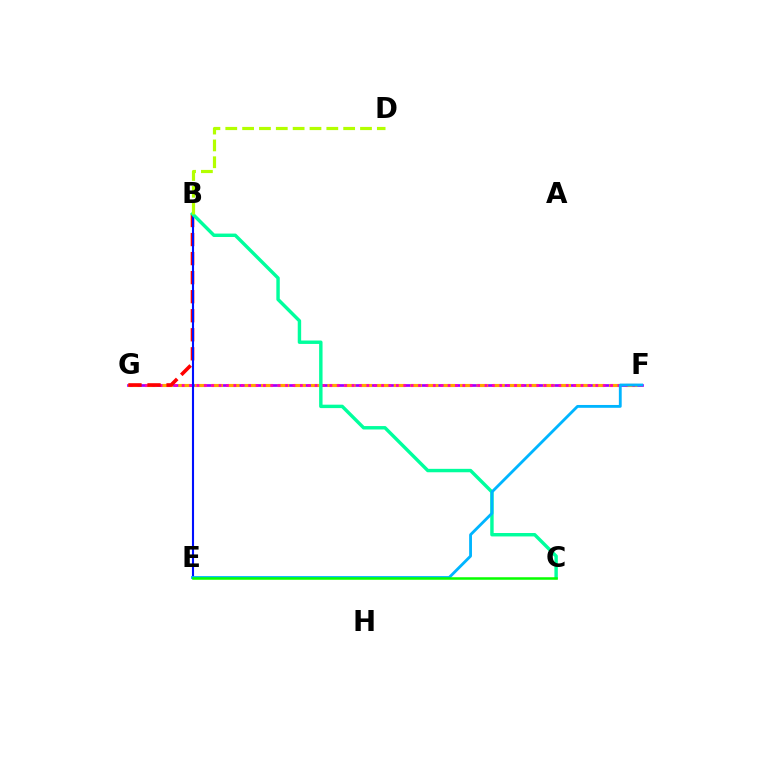{('F', 'G'): [{'color': '#9b00ff', 'line_style': 'solid', 'thickness': 1.94}, {'color': '#ffa500', 'line_style': 'dashed', 'thickness': 2.25}, {'color': '#ff00bd', 'line_style': 'dotted', 'thickness': 2.01}], ('B', 'G'): [{'color': '#ff0000', 'line_style': 'dashed', 'thickness': 2.59}], ('B', 'E'): [{'color': '#0010ff', 'line_style': 'solid', 'thickness': 1.51}], ('B', 'C'): [{'color': '#00ff9d', 'line_style': 'solid', 'thickness': 2.46}], ('E', 'F'): [{'color': '#00b5ff', 'line_style': 'solid', 'thickness': 2.04}], ('C', 'E'): [{'color': '#08ff00', 'line_style': 'solid', 'thickness': 1.82}], ('B', 'D'): [{'color': '#b3ff00', 'line_style': 'dashed', 'thickness': 2.29}]}